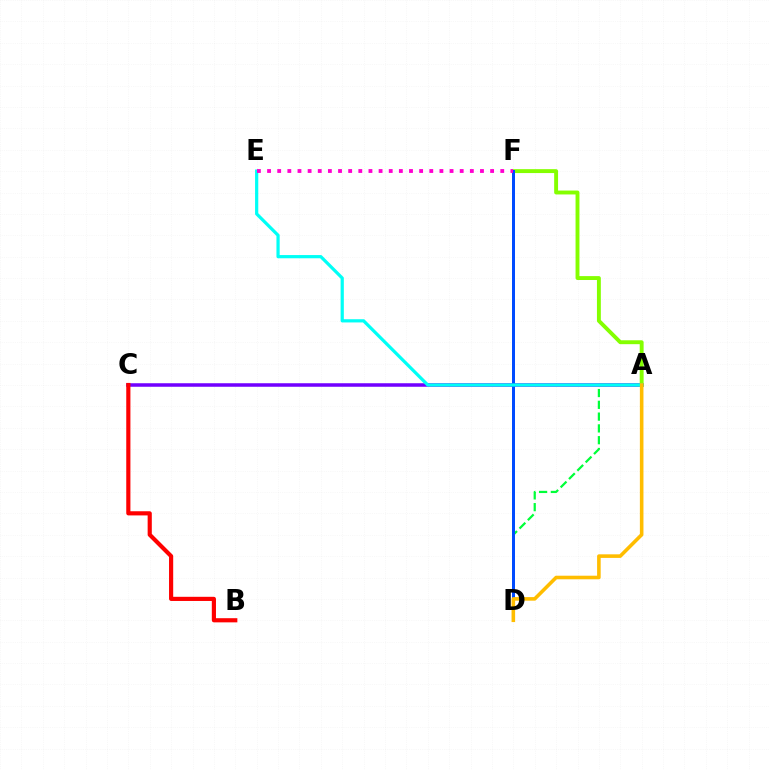{('A', 'C'): [{'color': '#7200ff', 'line_style': 'solid', 'thickness': 2.54}], ('A', 'D'): [{'color': '#00ff39', 'line_style': 'dashed', 'thickness': 1.6}, {'color': '#ffbd00', 'line_style': 'solid', 'thickness': 2.58}], ('A', 'F'): [{'color': '#84ff00', 'line_style': 'solid', 'thickness': 2.81}], ('D', 'F'): [{'color': '#004bff', 'line_style': 'solid', 'thickness': 2.16}], ('A', 'E'): [{'color': '#00fff6', 'line_style': 'solid', 'thickness': 2.31}], ('E', 'F'): [{'color': '#ff00cf', 'line_style': 'dotted', 'thickness': 2.75}], ('B', 'C'): [{'color': '#ff0000', 'line_style': 'solid', 'thickness': 2.99}]}